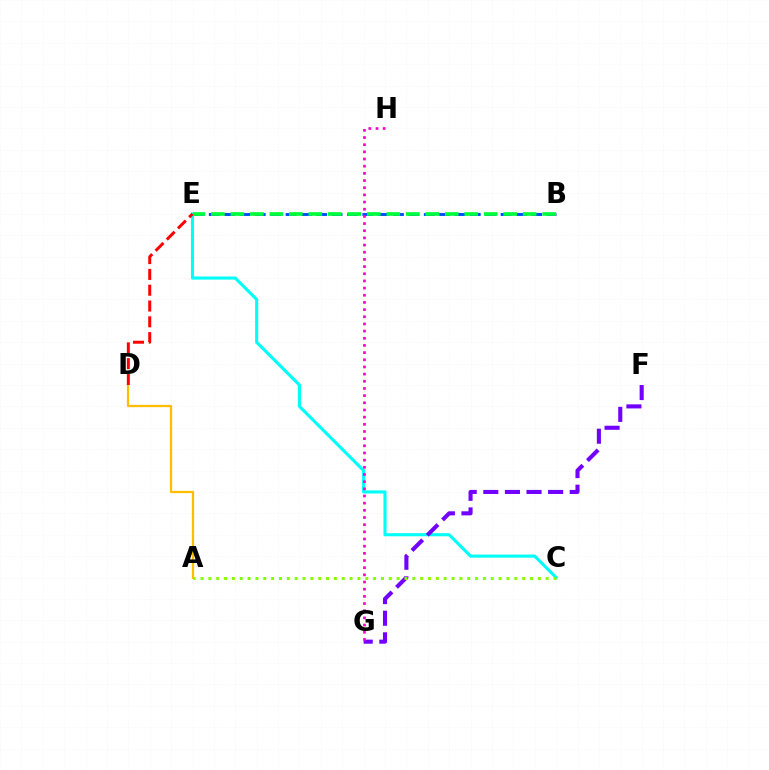{('B', 'E'): [{'color': '#004bff', 'line_style': 'dashed', 'thickness': 2.09}, {'color': '#00ff39', 'line_style': 'dashed', 'thickness': 2.65}], ('C', 'E'): [{'color': '#00fff6', 'line_style': 'solid', 'thickness': 2.23}], ('A', 'D'): [{'color': '#ffbd00', 'line_style': 'solid', 'thickness': 1.63}], ('F', 'G'): [{'color': '#7200ff', 'line_style': 'dashed', 'thickness': 2.94}], ('D', 'E'): [{'color': '#ff0000', 'line_style': 'dashed', 'thickness': 2.15}], ('G', 'H'): [{'color': '#ff00cf', 'line_style': 'dotted', 'thickness': 1.95}], ('A', 'C'): [{'color': '#84ff00', 'line_style': 'dotted', 'thickness': 2.13}]}